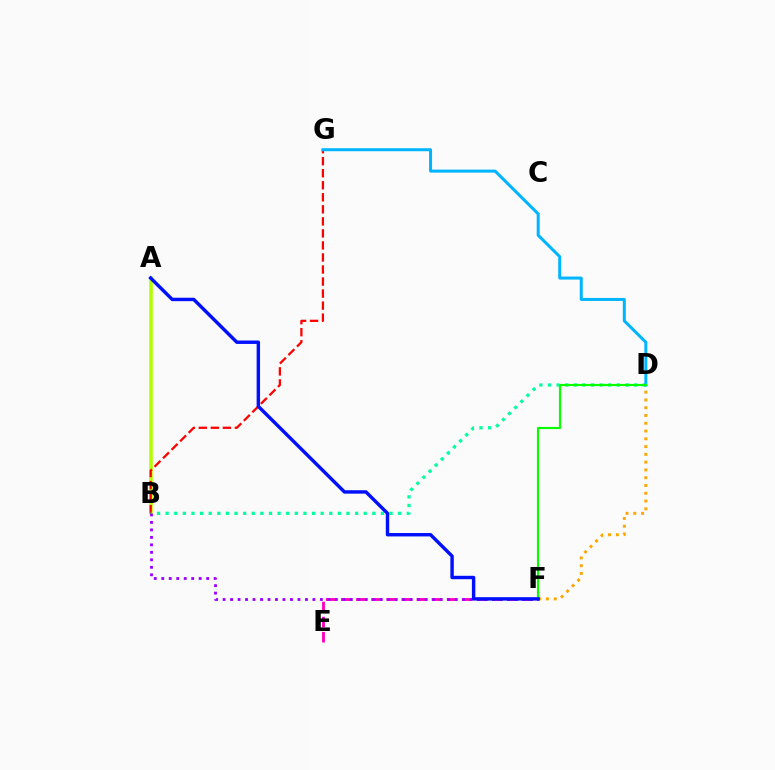{('A', 'B'): [{'color': '#b3ff00', 'line_style': 'solid', 'thickness': 2.54}], ('B', 'G'): [{'color': '#ff0000', 'line_style': 'dashed', 'thickness': 1.63}], ('B', 'D'): [{'color': '#00ff9d', 'line_style': 'dotted', 'thickness': 2.34}], ('D', 'G'): [{'color': '#00b5ff', 'line_style': 'solid', 'thickness': 2.17}], ('E', 'F'): [{'color': '#ff00bd', 'line_style': 'dashed', 'thickness': 2.05}], ('D', 'F'): [{'color': '#ffa500', 'line_style': 'dotted', 'thickness': 2.11}, {'color': '#08ff00', 'line_style': 'solid', 'thickness': 1.55}], ('B', 'F'): [{'color': '#9b00ff', 'line_style': 'dotted', 'thickness': 2.03}], ('A', 'F'): [{'color': '#0010ff', 'line_style': 'solid', 'thickness': 2.46}]}